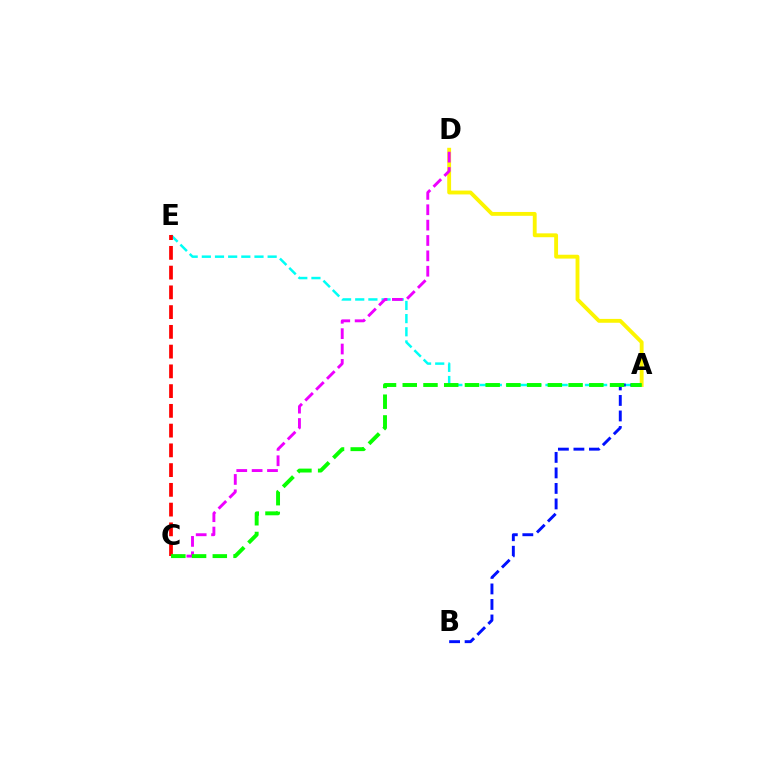{('A', 'E'): [{'color': '#00fff6', 'line_style': 'dashed', 'thickness': 1.79}], ('A', 'D'): [{'color': '#fcf500', 'line_style': 'solid', 'thickness': 2.78}], ('C', 'D'): [{'color': '#ee00ff', 'line_style': 'dashed', 'thickness': 2.09}], ('A', 'B'): [{'color': '#0010ff', 'line_style': 'dashed', 'thickness': 2.11}], ('C', 'E'): [{'color': '#ff0000', 'line_style': 'dashed', 'thickness': 2.68}], ('A', 'C'): [{'color': '#08ff00', 'line_style': 'dashed', 'thickness': 2.82}]}